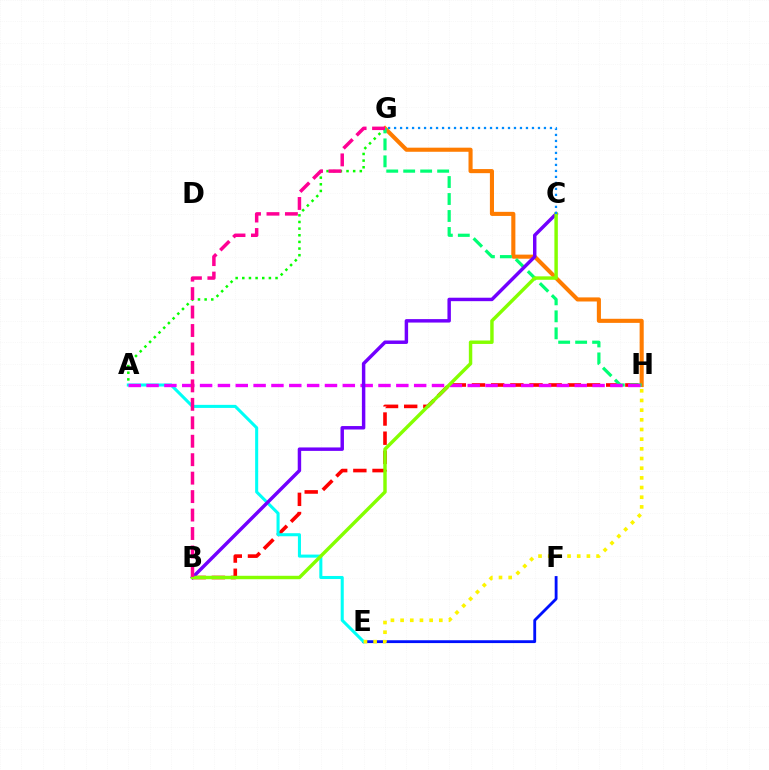{('B', 'H'): [{'color': '#ff0000', 'line_style': 'dashed', 'thickness': 2.6}], ('E', 'F'): [{'color': '#0010ff', 'line_style': 'solid', 'thickness': 2.04}], ('G', 'H'): [{'color': '#ff7c00', 'line_style': 'solid', 'thickness': 2.95}, {'color': '#00ff74', 'line_style': 'dashed', 'thickness': 2.31}], ('A', 'G'): [{'color': '#08ff00', 'line_style': 'dotted', 'thickness': 1.81}], ('A', 'E'): [{'color': '#00fff6', 'line_style': 'solid', 'thickness': 2.2}], ('A', 'H'): [{'color': '#ee00ff', 'line_style': 'dashed', 'thickness': 2.42}], ('B', 'C'): [{'color': '#7200ff', 'line_style': 'solid', 'thickness': 2.48}, {'color': '#84ff00', 'line_style': 'solid', 'thickness': 2.48}], ('E', 'H'): [{'color': '#fcf500', 'line_style': 'dotted', 'thickness': 2.63}], ('B', 'G'): [{'color': '#ff0094', 'line_style': 'dashed', 'thickness': 2.51}], ('C', 'G'): [{'color': '#008cff', 'line_style': 'dotted', 'thickness': 1.63}]}